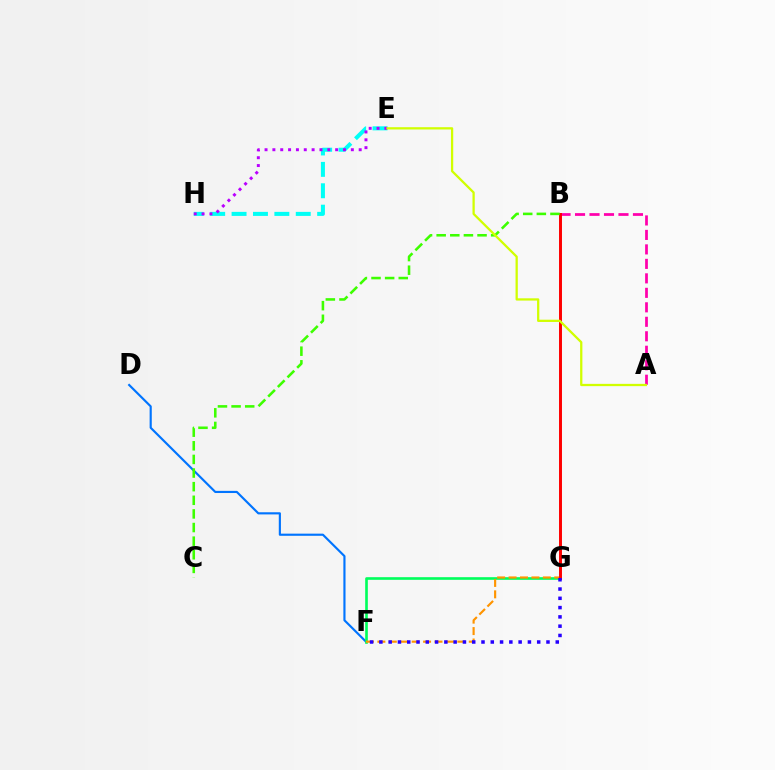{('D', 'F'): [{'color': '#0074ff', 'line_style': 'solid', 'thickness': 1.55}], ('F', 'G'): [{'color': '#00ff5c', 'line_style': 'solid', 'thickness': 1.9}, {'color': '#ff9400', 'line_style': 'dashed', 'thickness': 1.55}, {'color': '#2500ff', 'line_style': 'dotted', 'thickness': 2.52}], ('E', 'H'): [{'color': '#00fff6', 'line_style': 'dashed', 'thickness': 2.91}, {'color': '#b900ff', 'line_style': 'dotted', 'thickness': 2.13}], ('A', 'B'): [{'color': '#ff00ac', 'line_style': 'dashed', 'thickness': 1.97}], ('B', 'G'): [{'color': '#ff0000', 'line_style': 'solid', 'thickness': 2.13}], ('B', 'C'): [{'color': '#3dff00', 'line_style': 'dashed', 'thickness': 1.85}], ('A', 'E'): [{'color': '#d1ff00', 'line_style': 'solid', 'thickness': 1.63}]}